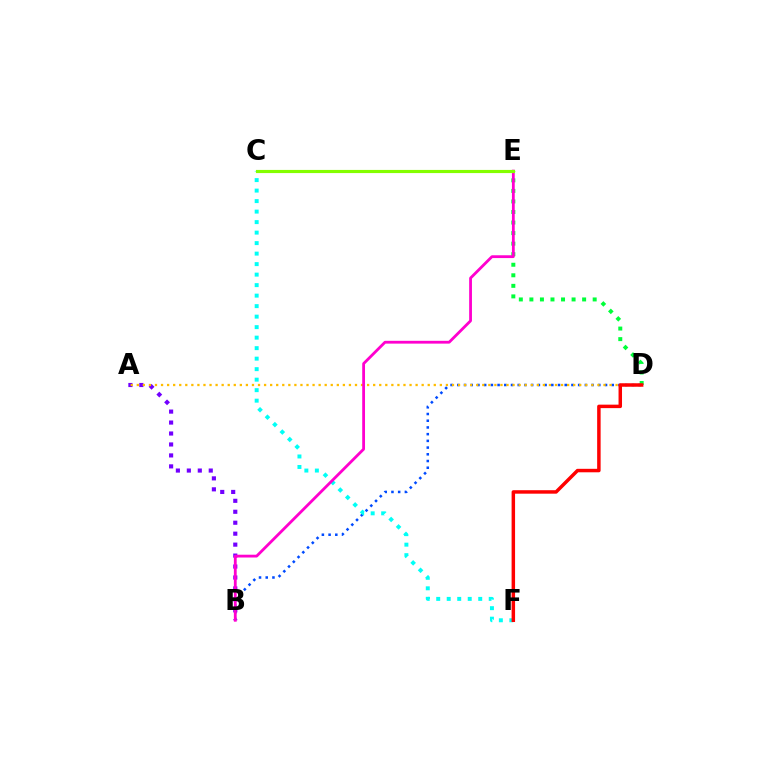{('B', 'D'): [{'color': '#004bff', 'line_style': 'dotted', 'thickness': 1.82}], ('D', 'E'): [{'color': '#00ff39', 'line_style': 'dotted', 'thickness': 2.87}], ('A', 'B'): [{'color': '#7200ff', 'line_style': 'dotted', 'thickness': 2.98}], ('A', 'D'): [{'color': '#ffbd00', 'line_style': 'dotted', 'thickness': 1.65}], ('C', 'F'): [{'color': '#00fff6', 'line_style': 'dotted', 'thickness': 2.85}], ('B', 'E'): [{'color': '#ff00cf', 'line_style': 'solid', 'thickness': 2.02}], ('C', 'E'): [{'color': '#84ff00', 'line_style': 'solid', 'thickness': 2.27}], ('D', 'F'): [{'color': '#ff0000', 'line_style': 'solid', 'thickness': 2.5}]}